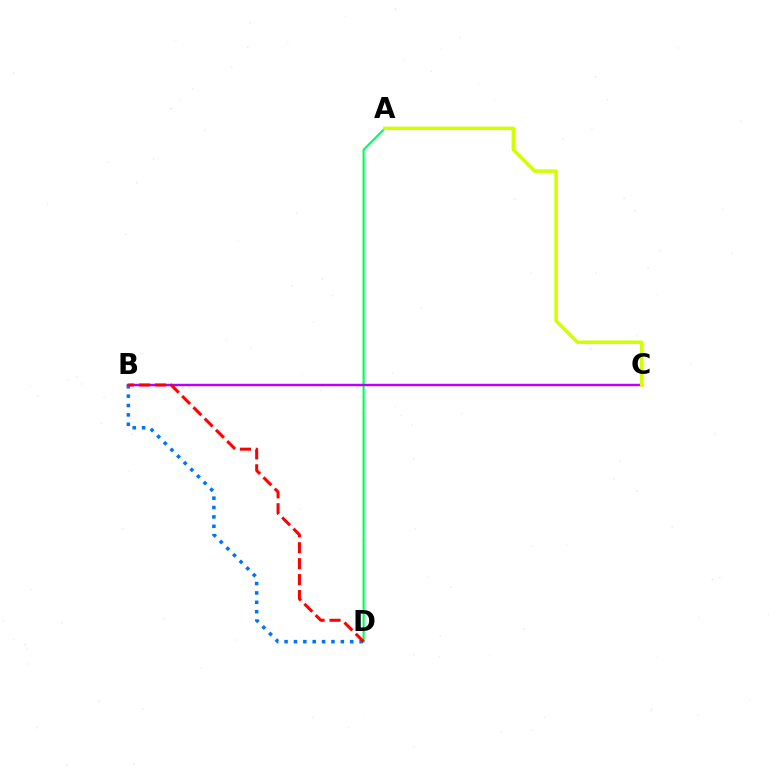{('A', 'D'): [{'color': '#00ff5c', 'line_style': 'solid', 'thickness': 1.54}], ('B', 'D'): [{'color': '#0074ff', 'line_style': 'dotted', 'thickness': 2.55}, {'color': '#ff0000', 'line_style': 'dashed', 'thickness': 2.17}], ('B', 'C'): [{'color': '#b900ff', 'line_style': 'solid', 'thickness': 1.76}], ('A', 'C'): [{'color': '#d1ff00', 'line_style': 'solid', 'thickness': 2.52}]}